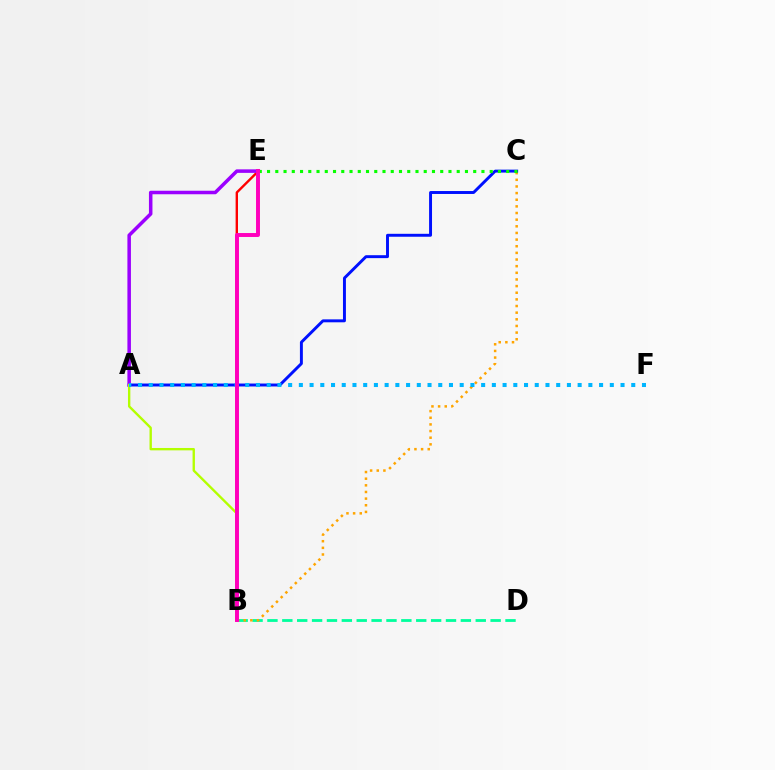{('B', 'D'): [{'color': '#00ff9d', 'line_style': 'dashed', 'thickness': 2.02}], ('B', 'C'): [{'color': '#ffa500', 'line_style': 'dotted', 'thickness': 1.8}], ('B', 'E'): [{'color': '#ff0000', 'line_style': 'solid', 'thickness': 1.72}, {'color': '#ff00bd', 'line_style': 'solid', 'thickness': 2.83}], ('A', 'C'): [{'color': '#0010ff', 'line_style': 'solid', 'thickness': 2.11}], ('A', 'E'): [{'color': '#9b00ff', 'line_style': 'solid', 'thickness': 2.53}], ('A', 'B'): [{'color': '#b3ff00', 'line_style': 'solid', 'thickness': 1.71}], ('C', 'E'): [{'color': '#08ff00', 'line_style': 'dotted', 'thickness': 2.24}], ('A', 'F'): [{'color': '#00b5ff', 'line_style': 'dotted', 'thickness': 2.91}]}